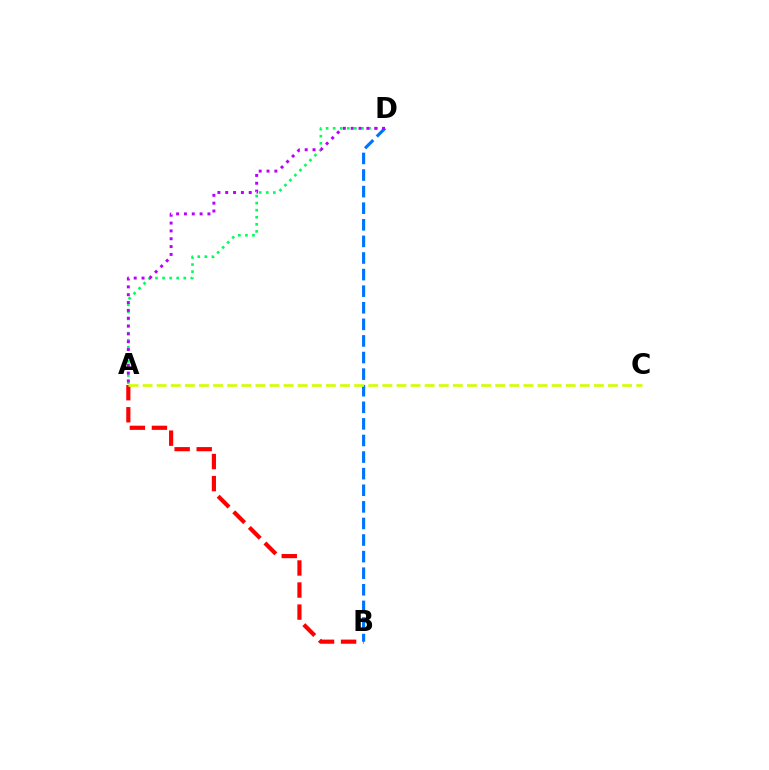{('A', 'D'): [{'color': '#00ff5c', 'line_style': 'dotted', 'thickness': 1.92}, {'color': '#b900ff', 'line_style': 'dotted', 'thickness': 2.13}], ('A', 'B'): [{'color': '#ff0000', 'line_style': 'dashed', 'thickness': 3.0}], ('B', 'D'): [{'color': '#0074ff', 'line_style': 'dashed', 'thickness': 2.25}], ('A', 'C'): [{'color': '#d1ff00', 'line_style': 'dashed', 'thickness': 1.92}]}